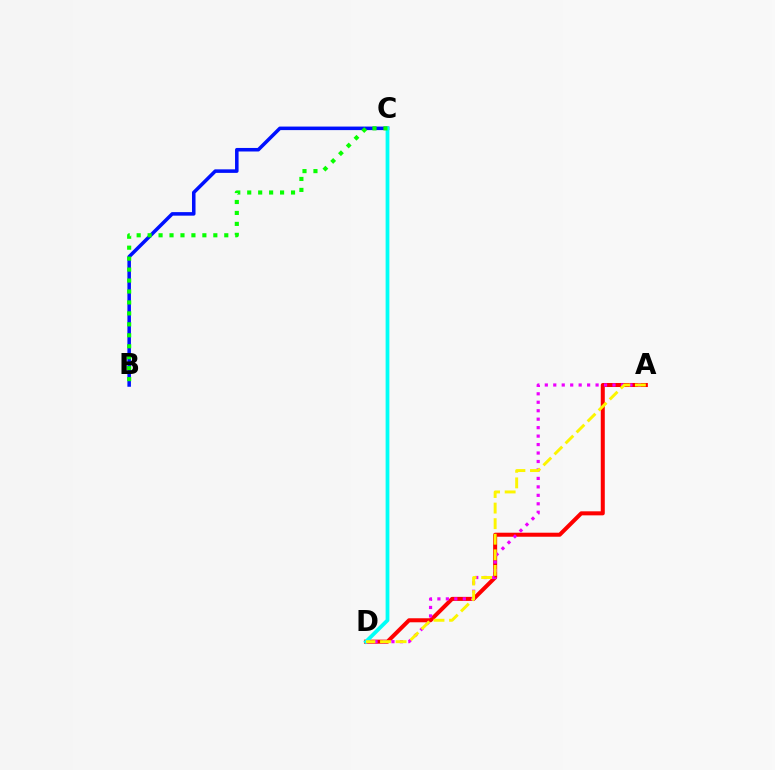{('A', 'D'): [{'color': '#ff0000', 'line_style': 'solid', 'thickness': 2.9}, {'color': '#ee00ff', 'line_style': 'dotted', 'thickness': 2.3}, {'color': '#fcf500', 'line_style': 'dashed', 'thickness': 2.12}], ('B', 'C'): [{'color': '#0010ff', 'line_style': 'solid', 'thickness': 2.55}, {'color': '#08ff00', 'line_style': 'dotted', 'thickness': 2.98}], ('C', 'D'): [{'color': '#00fff6', 'line_style': 'solid', 'thickness': 2.71}]}